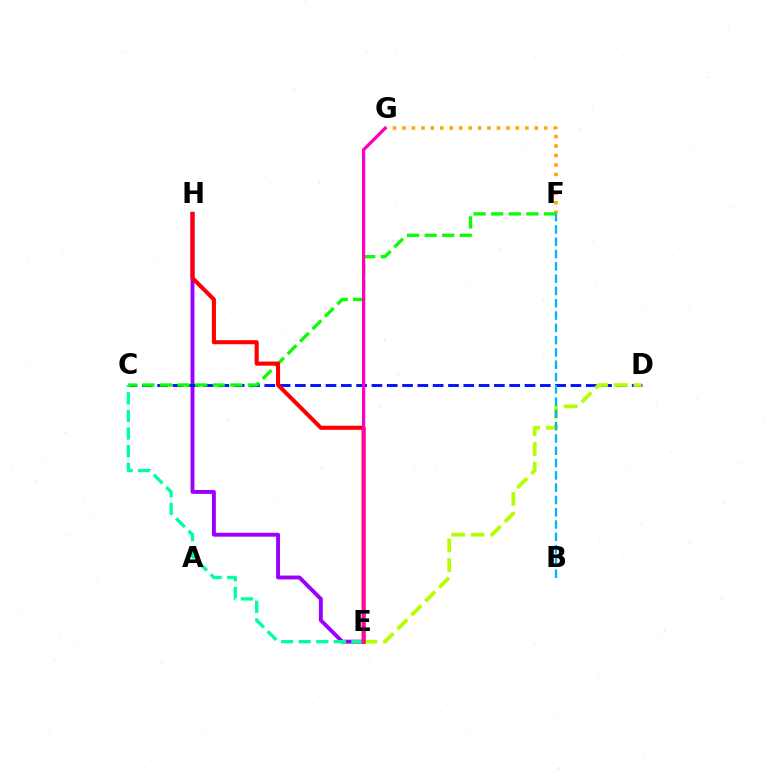{('F', 'G'): [{'color': '#ffa500', 'line_style': 'dotted', 'thickness': 2.57}], ('E', 'H'): [{'color': '#9b00ff', 'line_style': 'solid', 'thickness': 2.81}, {'color': '#ff0000', 'line_style': 'solid', 'thickness': 2.93}], ('C', 'D'): [{'color': '#0010ff', 'line_style': 'dashed', 'thickness': 2.08}], ('D', 'E'): [{'color': '#b3ff00', 'line_style': 'dashed', 'thickness': 2.67}], ('C', 'E'): [{'color': '#00ff9d', 'line_style': 'dashed', 'thickness': 2.39}], ('C', 'F'): [{'color': '#08ff00', 'line_style': 'dashed', 'thickness': 2.39}], ('E', 'G'): [{'color': '#ff00bd', 'line_style': 'solid', 'thickness': 2.34}], ('B', 'F'): [{'color': '#00b5ff', 'line_style': 'dashed', 'thickness': 1.67}]}